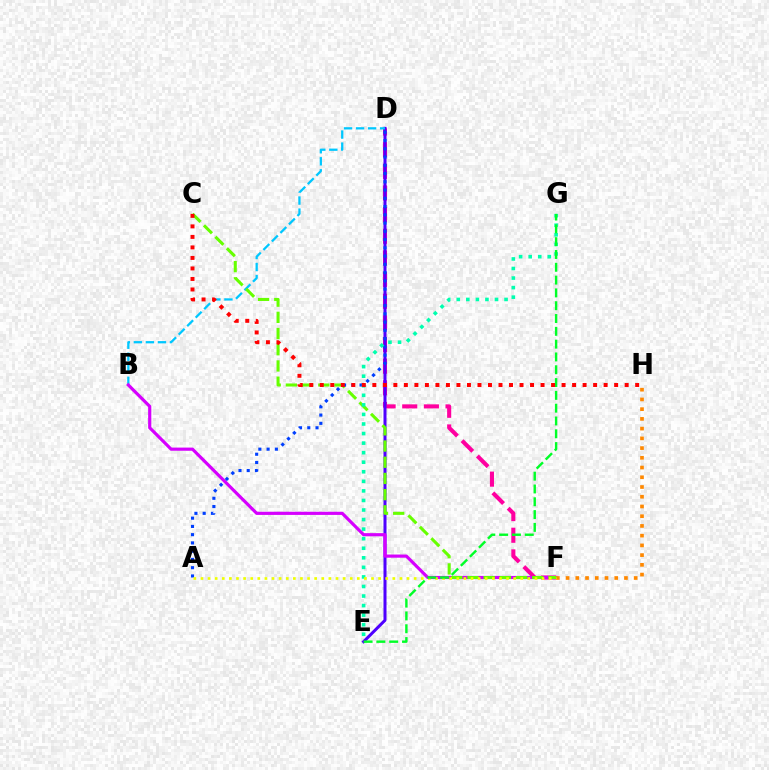{('D', 'F'): [{'color': '#ff00a0', 'line_style': 'dashed', 'thickness': 2.94}], ('D', 'E'): [{'color': '#4f00ff', 'line_style': 'solid', 'thickness': 2.17}], ('B', 'D'): [{'color': '#00c7ff', 'line_style': 'dashed', 'thickness': 1.63}], ('B', 'F'): [{'color': '#d600ff', 'line_style': 'solid', 'thickness': 2.28}], ('F', 'H'): [{'color': '#ff8800', 'line_style': 'dotted', 'thickness': 2.64}], ('C', 'F'): [{'color': '#66ff00', 'line_style': 'dashed', 'thickness': 2.2}], ('A', 'D'): [{'color': '#003fff', 'line_style': 'dotted', 'thickness': 2.24}], ('E', 'G'): [{'color': '#00ffaf', 'line_style': 'dotted', 'thickness': 2.6}, {'color': '#00ff27', 'line_style': 'dashed', 'thickness': 1.74}], ('A', 'F'): [{'color': '#eeff00', 'line_style': 'dotted', 'thickness': 1.93}], ('C', 'H'): [{'color': '#ff0000', 'line_style': 'dotted', 'thickness': 2.86}]}